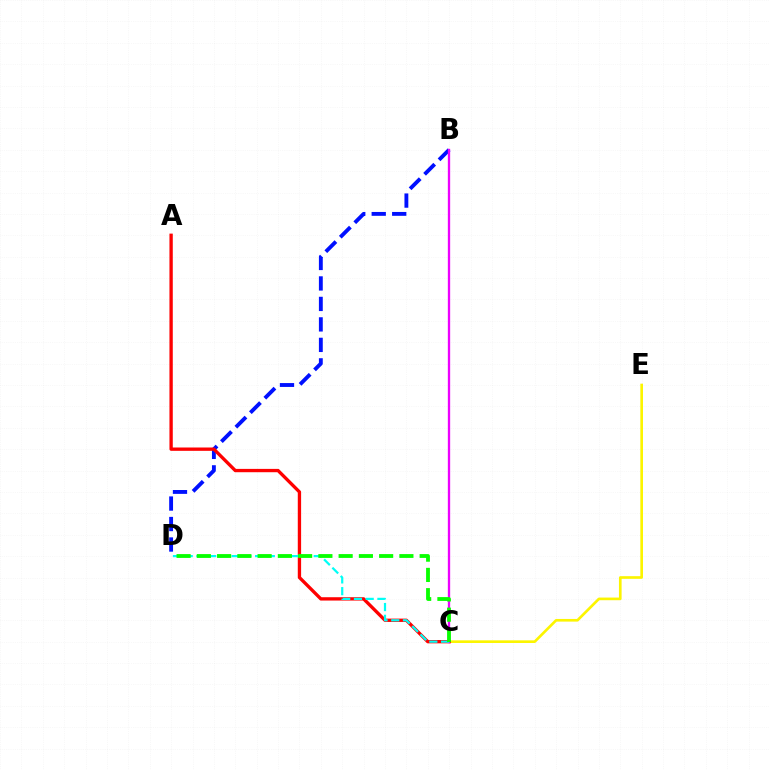{('C', 'E'): [{'color': '#fcf500', 'line_style': 'solid', 'thickness': 1.91}], ('B', 'D'): [{'color': '#0010ff', 'line_style': 'dashed', 'thickness': 2.78}], ('A', 'C'): [{'color': '#ff0000', 'line_style': 'solid', 'thickness': 2.4}], ('B', 'C'): [{'color': '#ee00ff', 'line_style': 'solid', 'thickness': 1.68}], ('C', 'D'): [{'color': '#00fff6', 'line_style': 'dashed', 'thickness': 1.59}, {'color': '#08ff00', 'line_style': 'dashed', 'thickness': 2.75}]}